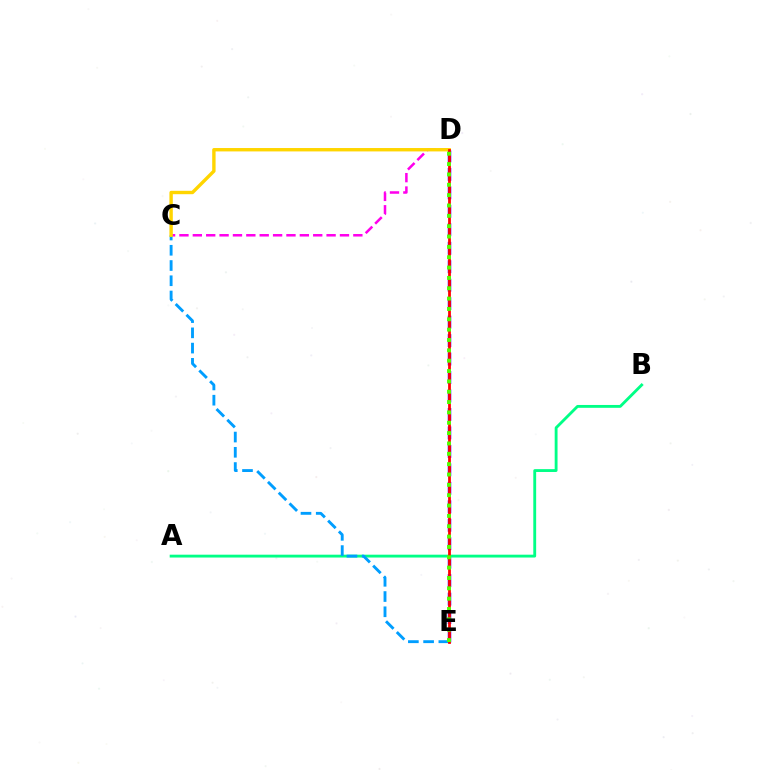{('D', 'E'): [{'color': '#3700ff', 'line_style': 'dashed', 'thickness': 2.51}, {'color': '#ff0000', 'line_style': 'solid', 'thickness': 1.99}, {'color': '#4fff00', 'line_style': 'dotted', 'thickness': 2.81}], ('A', 'B'): [{'color': '#00ff86', 'line_style': 'solid', 'thickness': 2.05}], ('C', 'D'): [{'color': '#ff00ed', 'line_style': 'dashed', 'thickness': 1.82}, {'color': '#ffd500', 'line_style': 'solid', 'thickness': 2.44}], ('C', 'E'): [{'color': '#009eff', 'line_style': 'dashed', 'thickness': 2.07}]}